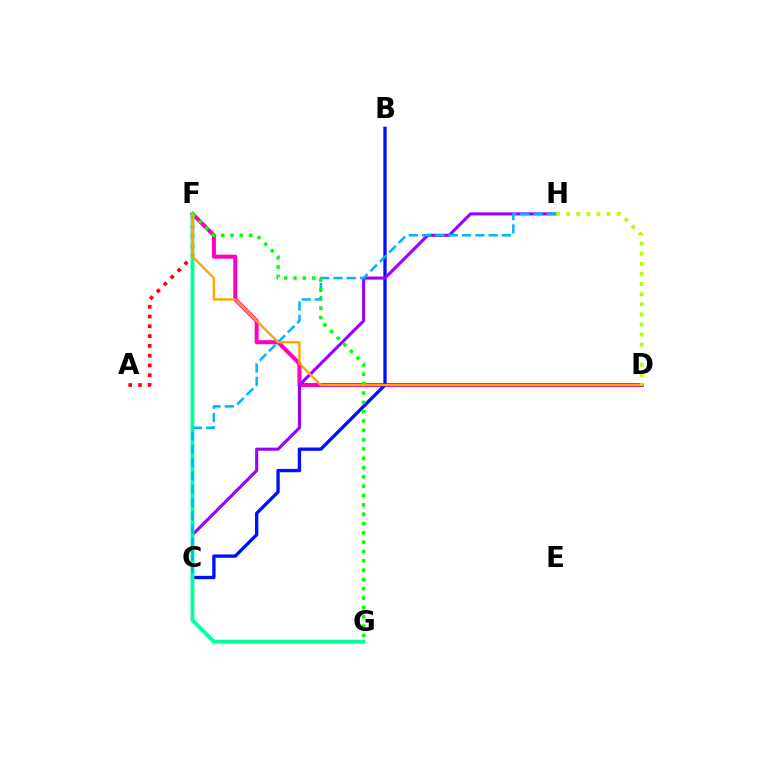{('A', 'F'): [{'color': '#ff0000', 'line_style': 'dotted', 'thickness': 2.66}], ('D', 'F'): [{'color': '#ff00bd', 'line_style': 'solid', 'thickness': 2.89}, {'color': '#ffa500', 'line_style': 'solid', 'thickness': 1.69}], ('B', 'C'): [{'color': '#0010ff', 'line_style': 'solid', 'thickness': 2.4}], ('C', 'H'): [{'color': '#9b00ff', 'line_style': 'solid', 'thickness': 2.21}, {'color': '#00b5ff', 'line_style': 'dashed', 'thickness': 1.81}], ('F', 'G'): [{'color': '#00ff9d', 'line_style': 'solid', 'thickness': 2.75}, {'color': '#08ff00', 'line_style': 'dotted', 'thickness': 2.53}], ('D', 'H'): [{'color': '#b3ff00', 'line_style': 'dotted', 'thickness': 2.74}]}